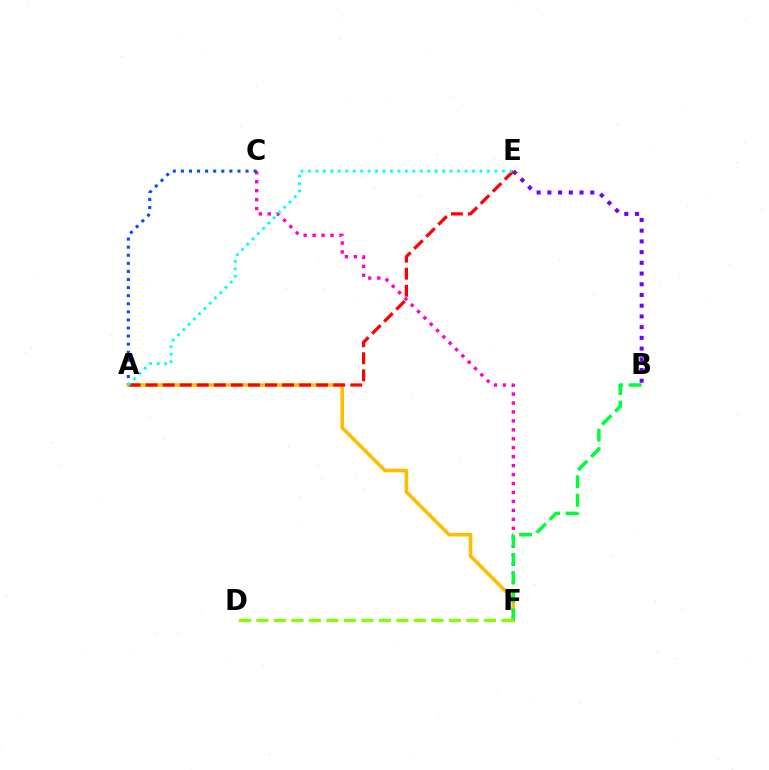{('C', 'F'): [{'color': '#ff00cf', 'line_style': 'dotted', 'thickness': 2.43}], ('A', 'C'): [{'color': '#004bff', 'line_style': 'dotted', 'thickness': 2.2}], ('A', 'F'): [{'color': '#ffbd00', 'line_style': 'solid', 'thickness': 2.57}], ('B', 'E'): [{'color': '#7200ff', 'line_style': 'dotted', 'thickness': 2.91}], ('A', 'E'): [{'color': '#ff0000', 'line_style': 'dashed', 'thickness': 2.32}, {'color': '#00fff6', 'line_style': 'dotted', 'thickness': 2.03}], ('B', 'F'): [{'color': '#00ff39', 'line_style': 'dashed', 'thickness': 2.51}], ('D', 'F'): [{'color': '#84ff00', 'line_style': 'dashed', 'thickness': 2.38}]}